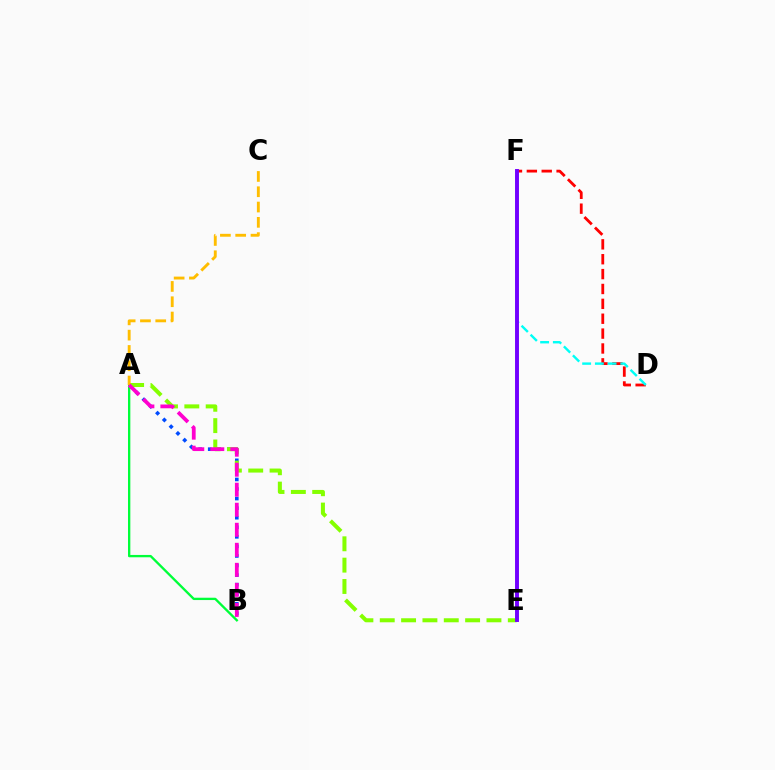{('A', 'B'): [{'color': '#004bff', 'line_style': 'dotted', 'thickness': 2.6}, {'color': '#00ff39', 'line_style': 'solid', 'thickness': 1.68}, {'color': '#ff00cf', 'line_style': 'dashed', 'thickness': 2.72}], ('D', 'F'): [{'color': '#ff0000', 'line_style': 'dashed', 'thickness': 2.02}, {'color': '#00fff6', 'line_style': 'dashed', 'thickness': 1.73}], ('A', 'E'): [{'color': '#84ff00', 'line_style': 'dashed', 'thickness': 2.9}], ('A', 'C'): [{'color': '#ffbd00', 'line_style': 'dashed', 'thickness': 2.08}], ('E', 'F'): [{'color': '#7200ff', 'line_style': 'solid', 'thickness': 2.82}]}